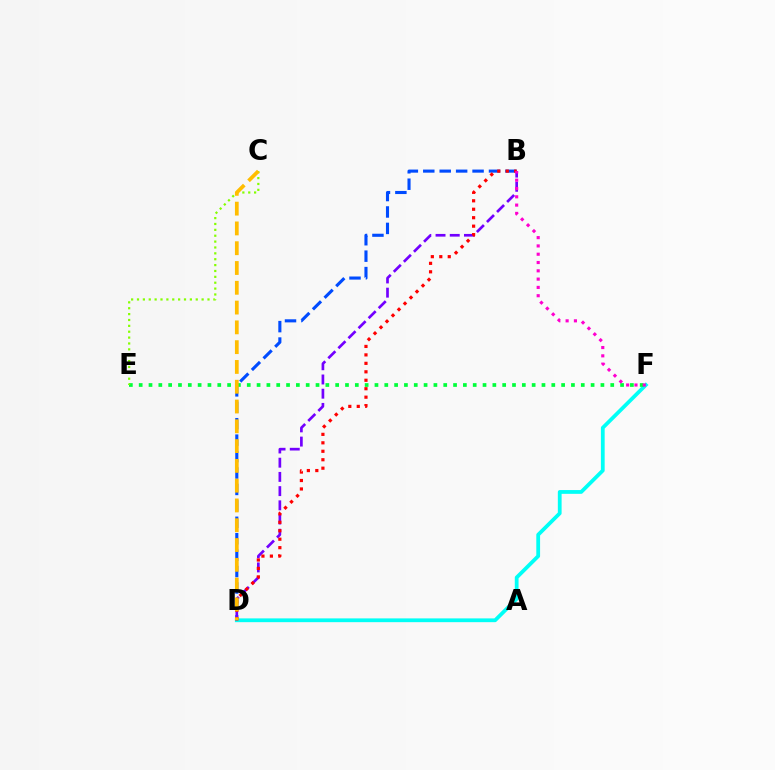{('D', 'F'): [{'color': '#00fff6', 'line_style': 'solid', 'thickness': 2.72}], ('B', 'D'): [{'color': '#004bff', 'line_style': 'dashed', 'thickness': 2.23}, {'color': '#7200ff', 'line_style': 'dashed', 'thickness': 1.93}, {'color': '#ff0000', 'line_style': 'dotted', 'thickness': 2.3}], ('E', 'F'): [{'color': '#00ff39', 'line_style': 'dotted', 'thickness': 2.67}], ('C', 'E'): [{'color': '#84ff00', 'line_style': 'dotted', 'thickness': 1.6}], ('C', 'D'): [{'color': '#ffbd00', 'line_style': 'dashed', 'thickness': 2.69}], ('B', 'F'): [{'color': '#ff00cf', 'line_style': 'dotted', 'thickness': 2.25}]}